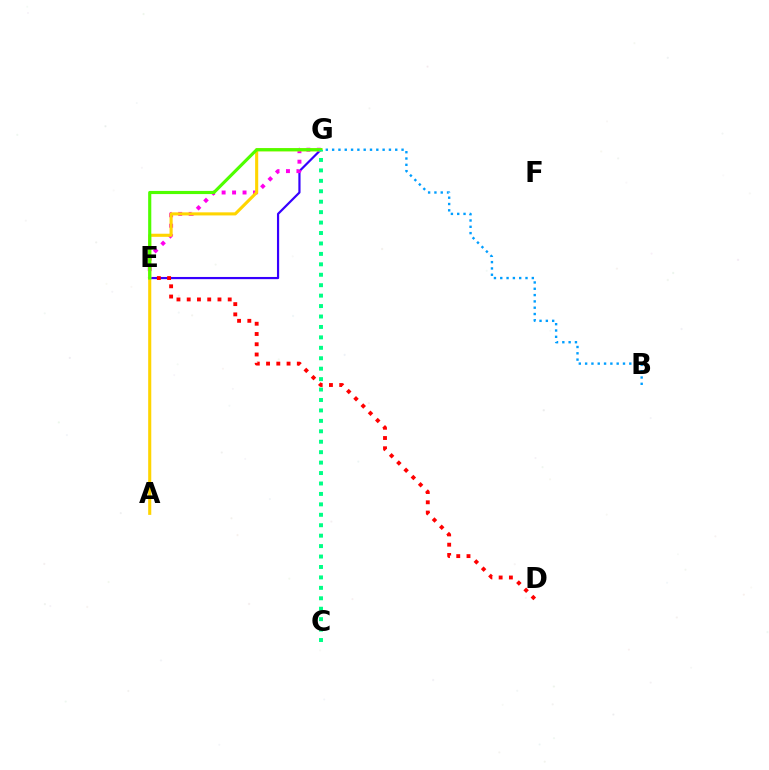{('E', 'G'): [{'color': '#3700ff', 'line_style': 'solid', 'thickness': 1.58}, {'color': '#ff00ed', 'line_style': 'dotted', 'thickness': 2.84}, {'color': '#4fff00', 'line_style': 'solid', 'thickness': 2.26}], ('D', 'E'): [{'color': '#ff0000', 'line_style': 'dotted', 'thickness': 2.79}], ('A', 'G'): [{'color': '#ffd500', 'line_style': 'solid', 'thickness': 2.23}], ('B', 'G'): [{'color': '#009eff', 'line_style': 'dotted', 'thickness': 1.71}], ('C', 'G'): [{'color': '#00ff86', 'line_style': 'dotted', 'thickness': 2.84}]}